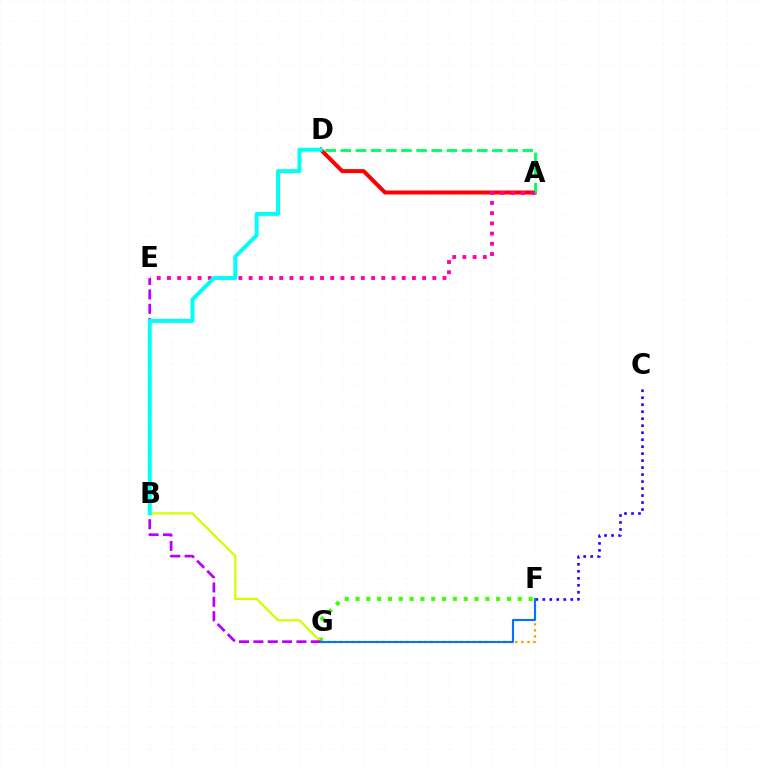{('A', 'D'): [{'color': '#ff0000', 'line_style': 'solid', 'thickness': 2.88}, {'color': '#00ff5c', 'line_style': 'dashed', 'thickness': 2.06}], ('C', 'F'): [{'color': '#2500ff', 'line_style': 'dotted', 'thickness': 1.9}], ('F', 'G'): [{'color': '#ff9400', 'line_style': 'dotted', 'thickness': 1.64}, {'color': '#3dff00', 'line_style': 'dotted', 'thickness': 2.94}, {'color': '#0074ff', 'line_style': 'solid', 'thickness': 1.53}], ('B', 'G'): [{'color': '#d1ff00', 'line_style': 'solid', 'thickness': 1.63}], ('E', 'G'): [{'color': '#b900ff', 'line_style': 'dashed', 'thickness': 1.95}], ('A', 'E'): [{'color': '#ff00ac', 'line_style': 'dotted', 'thickness': 2.77}], ('B', 'D'): [{'color': '#00fff6', 'line_style': 'solid', 'thickness': 2.84}]}